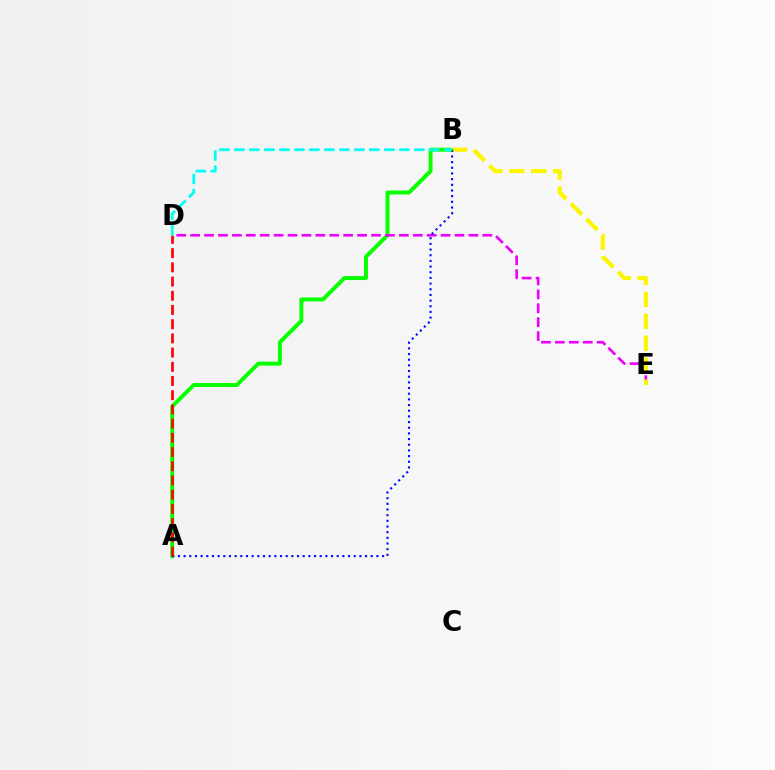{('A', 'B'): [{'color': '#08ff00', 'line_style': 'solid', 'thickness': 2.84}, {'color': '#0010ff', 'line_style': 'dotted', 'thickness': 1.54}], ('D', 'E'): [{'color': '#ee00ff', 'line_style': 'dashed', 'thickness': 1.89}], ('B', 'E'): [{'color': '#fcf500', 'line_style': 'dashed', 'thickness': 2.98}], ('A', 'D'): [{'color': '#ff0000', 'line_style': 'dashed', 'thickness': 1.93}], ('B', 'D'): [{'color': '#00fff6', 'line_style': 'dashed', 'thickness': 2.04}]}